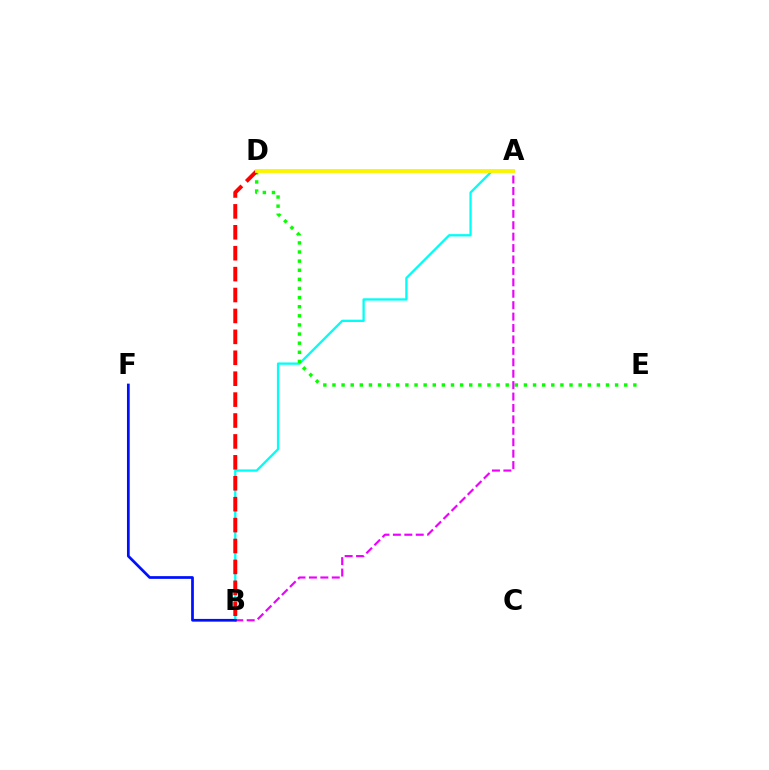{('A', 'B'): [{'color': '#00fff6', 'line_style': 'solid', 'thickness': 1.66}, {'color': '#ee00ff', 'line_style': 'dashed', 'thickness': 1.55}], ('D', 'E'): [{'color': '#08ff00', 'line_style': 'dotted', 'thickness': 2.48}], ('B', 'D'): [{'color': '#ff0000', 'line_style': 'dashed', 'thickness': 2.84}], ('A', 'D'): [{'color': '#fcf500', 'line_style': 'solid', 'thickness': 2.77}], ('B', 'F'): [{'color': '#0010ff', 'line_style': 'solid', 'thickness': 1.96}]}